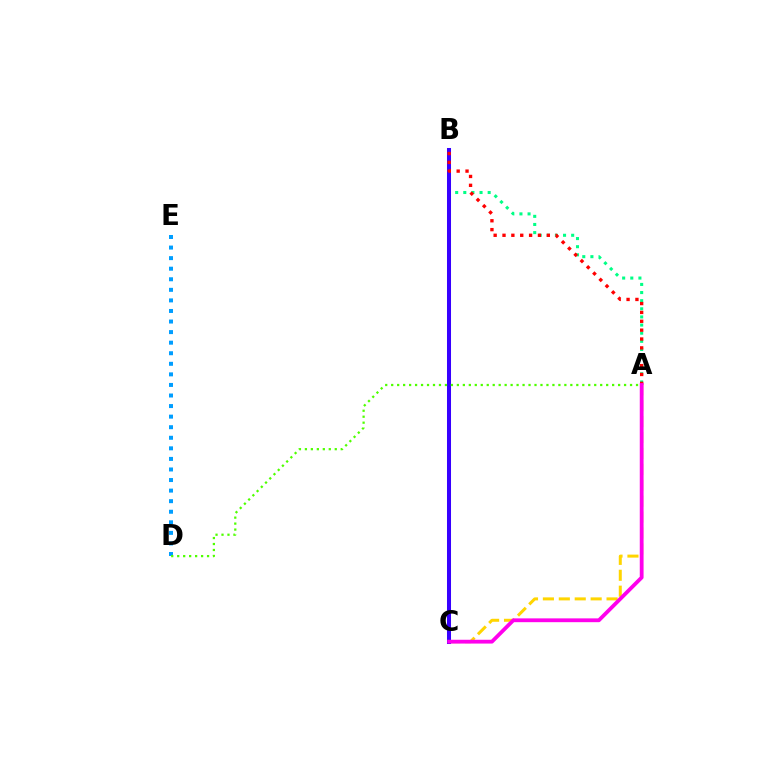{('A', 'C'): [{'color': '#ffd500', 'line_style': 'dashed', 'thickness': 2.16}, {'color': '#ff00ed', 'line_style': 'solid', 'thickness': 2.74}], ('A', 'B'): [{'color': '#00ff86', 'line_style': 'dotted', 'thickness': 2.21}, {'color': '#ff0000', 'line_style': 'dotted', 'thickness': 2.41}], ('D', 'E'): [{'color': '#009eff', 'line_style': 'dotted', 'thickness': 2.87}], ('B', 'C'): [{'color': '#3700ff', 'line_style': 'solid', 'thickness': 2.9}], ('A', 'D'): [{'color': '#4fff00', 'line_style': 'dotted', 'thickness': 1.62}]}